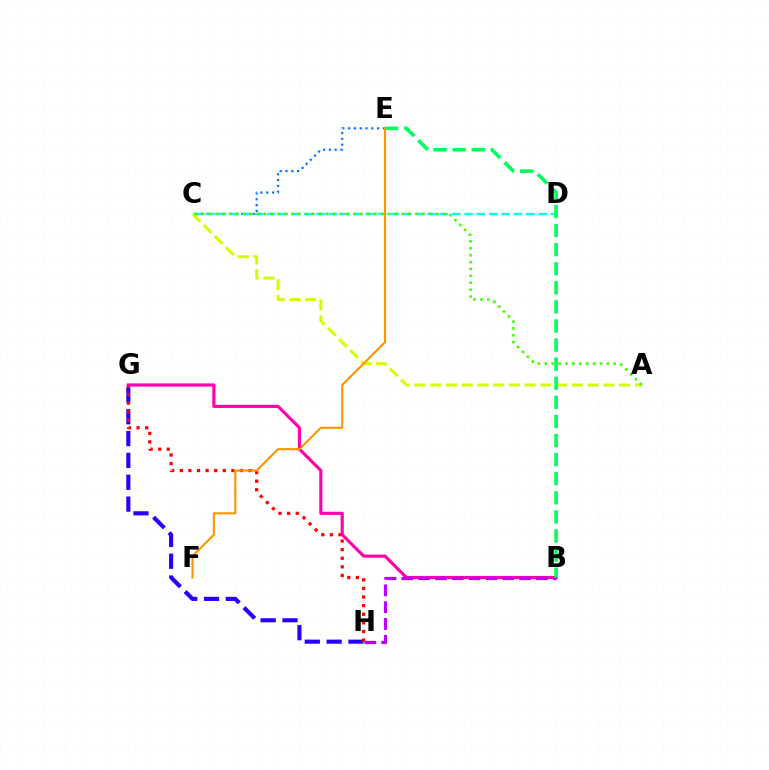{('G', 'H'): [{'color': '#2500ff', 'line_style': 'dashed', 'thickness': 2.97}, {'color': '#ff0000', 'line_style': 'dotted', 'thickness': 2.34}], ('C', 'E'): [{'color': '#0074ff', 'line_style': 'dotted', 'thickness': 1.58}], ('B', 'G'): [{'color': '#ff00ac', 'line_style': 'solid', 'thickness': 2.27}], ('B', 'H'): [{'color': '#b900ff', 'line_style': 'dashed', 'thickness': 2.29}], ('C', 'D'): [{'color': '#00fff6', 'line_style': 'dashed', 'thickness': 1.68}], ('A', 'C'): [{'color': '#d1ff00', 'line_style': 'dashed', 'thickness': 2.14}, {'color': '#3dff00', 'line_style': 'dotted', 'thickness': 1.87}], ('B', 'E'): [{'color': '#00ff5c', 'line_style': 'dashed', 'thickness': 2.59}], ('E', 'F'): [{'color': '#ff9400', 'line_style': 'solid', 'thickness': 1.52}]}